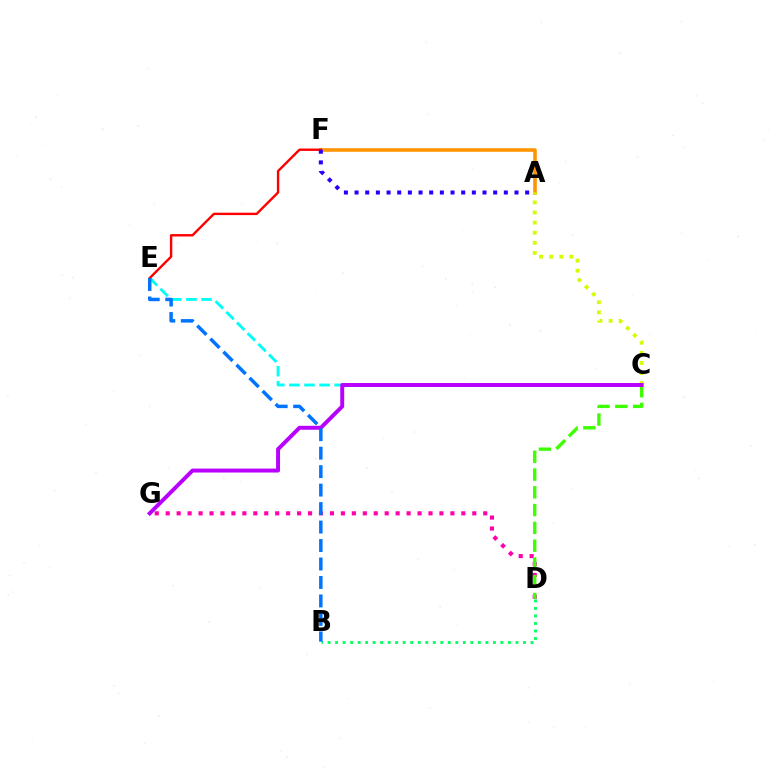{('D', 'G'): [{'color': '#ff00ac', 'line_style': 'dotted', 'thickness': 2.97}], ('C', 'D'): [{'color': '#3dff00', 'line_style': 'dashed', 'thickness': 2.41}], ('C', 'E'): [{'color': '#00fff6', 'line_style': 'dashed', 'thickness': 2.05}], ('B', 'D'): [{'color': '#00ff5c', 'line_style': 'dotted', 'thickness': 2.04}], ('A', 'F'): [{'color': '#ff9400', 'line_style': 'solid', 'thickness': 2.57}, {'color': '#2500ff', 'line_style': 'dotted', 'thickness': 2.9}], ('E', 'F'): [{'color': '#ff0000', 'line_style': 'solid', 'thickness': 1.73}], ('A', 'C'): [{'color': '#d1ff00', 'line_style': 'dotted', 'thickness': 2.74}], ('C', 'G'): [{'color': '#b900ff', 'line_style': 'solid', 'thickness': 2.84}], ('B', 'E'): [{'color': '#0074ff', 'line_style': 'dashed', 'thickness': 2.51}]}